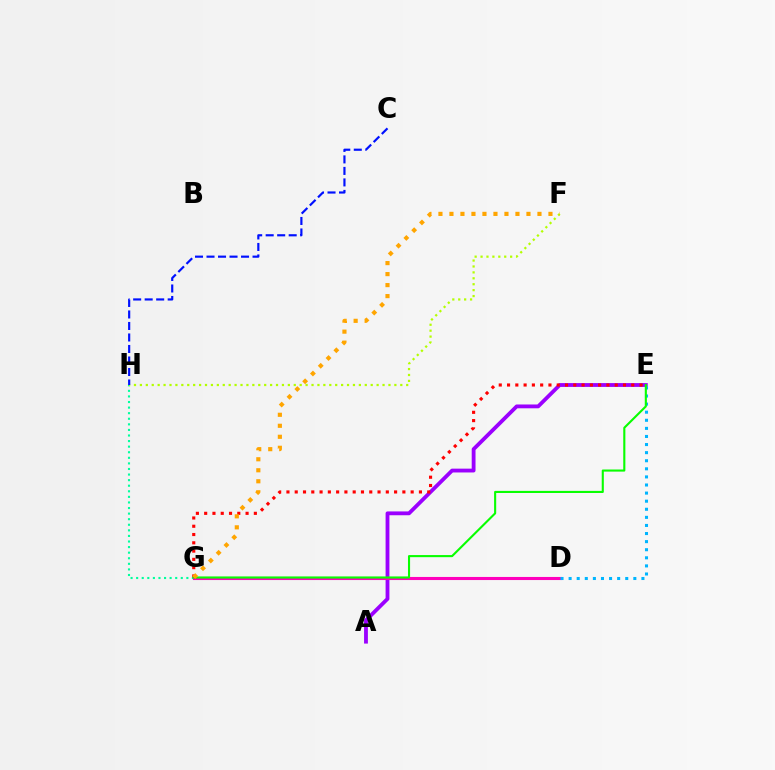{('A', 'E'): [{'color': '#9b00ff', 'line_style': 'solid', 'thickness': 2.75}], ('G', 'H'): [{'color': '#00ff9d', 'line_style': 'dotted', 'thickness': 1.52}], ('D', 'G'): [{'color': '#ff00bd', 'line_style': 'solid', 'thickness': 2.22}], ('E', 'G'): [{'color': '#ff0000', 'line_style': 'dotted', 'thickness': 2.25}, {'color': '#08ff00', 'line_style': 'solid', 'thickness': 1.52}], ('D', 'E'): [{'color': '#00b5ff', 'line_style': 'dotted', 'thickness': 2.2}], ('F', 'H'): [{'color': '#b3ff00', 'line_style': 'dotted', 'thickness': 1.61}], ('C', 'H'): [{'color': '#0010ff', 'line_style': 'dashed', 'thickness': 1.56}], ('F', 'G'): [{'color': '#ffa500', 'line_style': 'dotted', 'thickness': 2.99}]}